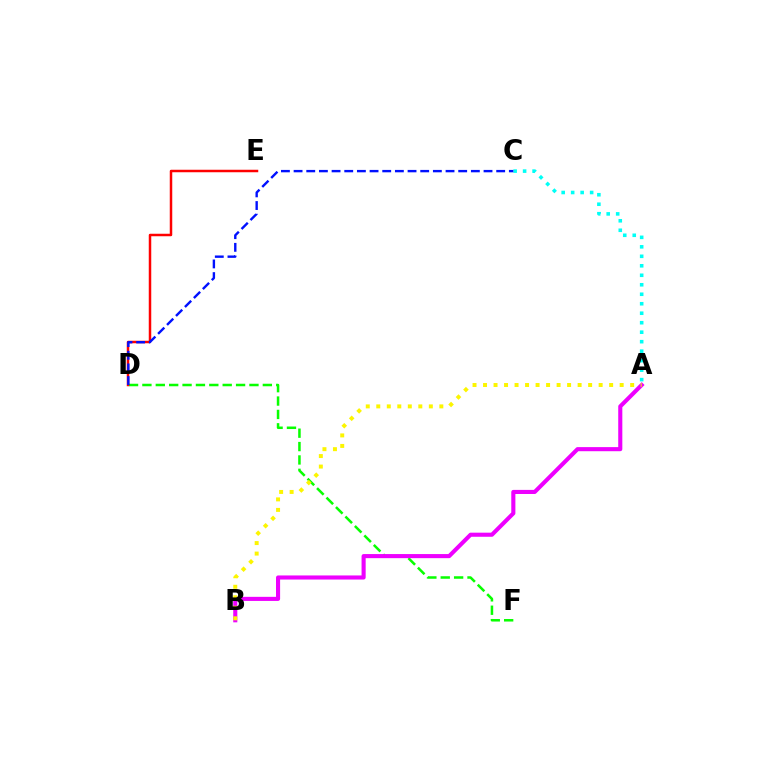{('A', 'C'): [{'color': '#00fff6', 'line_style': 'dotted', 'thickness': 2.58}], ('D', 'F'): [{'color': '#08ff00', 'line_style': 'dashed', 'thickness': 1.82}], ('D', 'E'): [{'color': '#ff0000', 'line_style': 'solid', 'thickness': 1.8}], ('A', 'B'): [{'color': '#ee00ff', 'line_style': 'solid', 'thickness': 2.95}, {'color': '#fcf500', 'line_style': 'dotted', 'thickness': 2.86}], ('C', 'D'): [{'color': '#0010ff', 'line_style': 'dashed', 'thickness': 1.72}]}